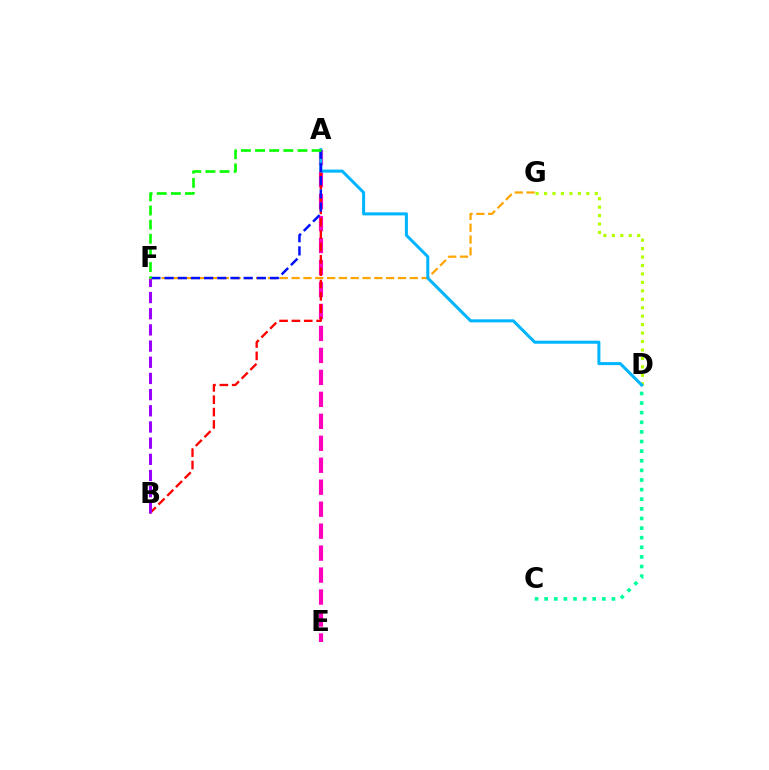{('C', 'D'): [{'color': '#00ff9d', 'line_style': 'dotted', 'thickness': 2.61}], ('A', 'E'): [{'color': '#ff00bd', 'line_style': 'dashed', 'thickness': 2.98}], ('A', 'B'): [{'color': '#ff0000', 'line_style': 'dashed', 'thickness': 1.68}], ('B', 'F'): [{'color': '#9b00ff', 'line_style': 'dashed', 'thickness': 2.2}], ('D', 'G'): [{'color': '#b3ff00', 'line_style': 'dotted', 'thickness': 2.3}], ('F', 'G'): [{'color': '#ffa500', 'line_style': 'dashed', 'thickness': 1.61}], ('A', 'D'): [{'color': '#00b5ff', 'line_style': 'solid', 'thickness': 2.19}], ('A', 'F'): [{'color': '#0010ff', 'line_style': 'dashed', 'thickness': 1.79}, {'color': '#08ff00', 'line_style': 'dashed', 'thickness': 1.92}]}